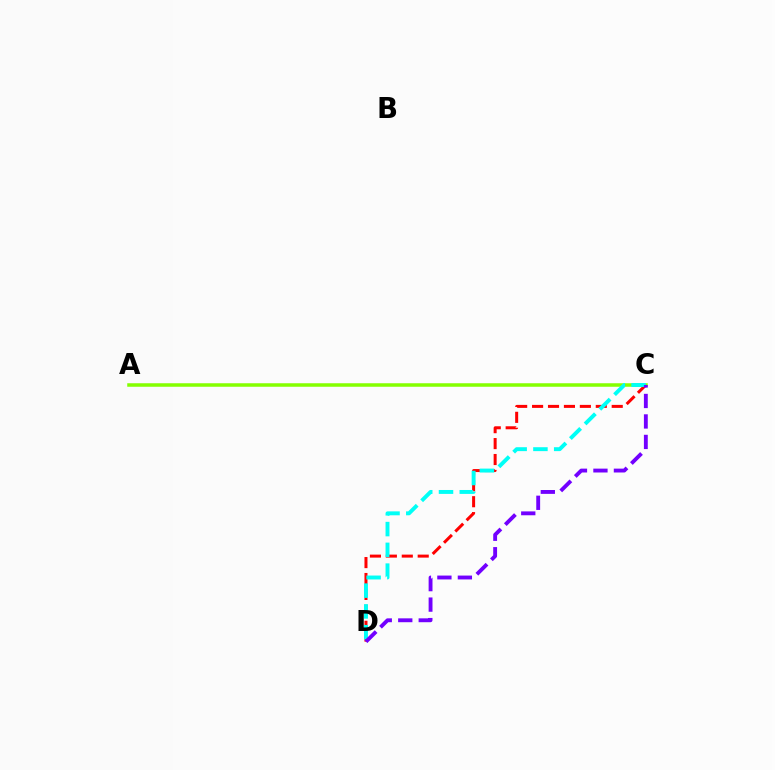{('A', 'C'): [{'color': '#84ff00', 'line_style': 'solid', 'thickness': 2.52}], ('C', 'D'): [{'color': '#ff0000', 'line_style': 'dashed', 'thickness': 2.16}, {'color': '#00fff6', 'line_style': 'dashed', 'thickness': 2.82}, {'color': '#7200ff', 'line_style': 'dashed', 'thickness': 2.78}]}